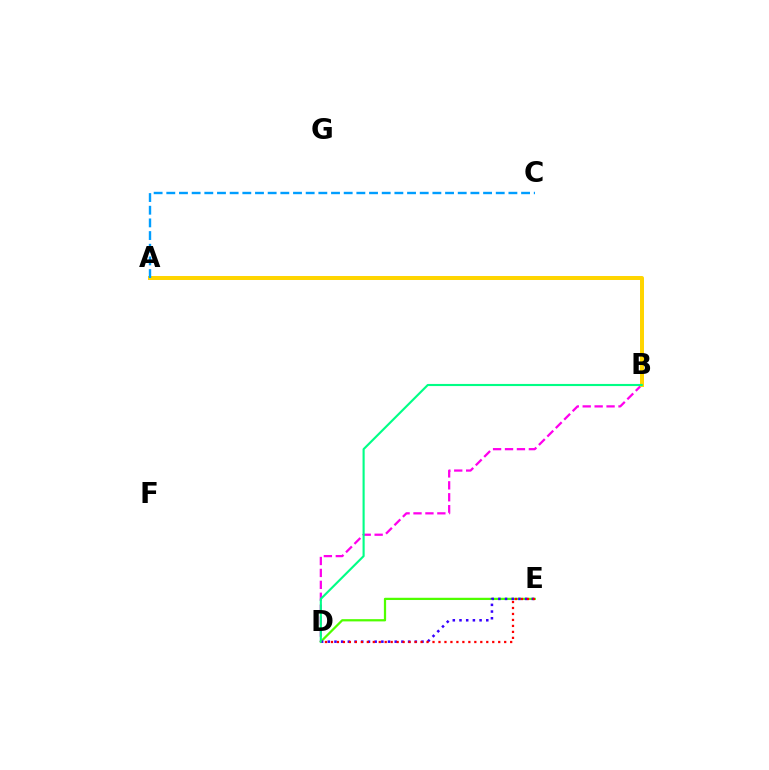{('D', 'E'): [{'color': '#4fff00', 'line_style': 'solid', 'thickness': 1.61}, {'color': '#3700ff', 'line_style': 'dotted', 'thickness': 1.82}, {'color': '#ff0000', 'line_style': 'dotted', 'thickness': 1.62}], ('B', 'D'): [{'color': '#ff00ed', 'line_style': 'dashed', 'thickness': 1.62}, {'color': '#00ff86', 'line_style': 'solid', 'thickness': 1.53}], ('A', 'B'): [{'color': '#ffd500', 'line_style': 'solid', 'thickness': 2.87}], ('A', 'C'): [{'color': '#009eff', 'line_style': 'dashed', 'thickness': 1.72}]}